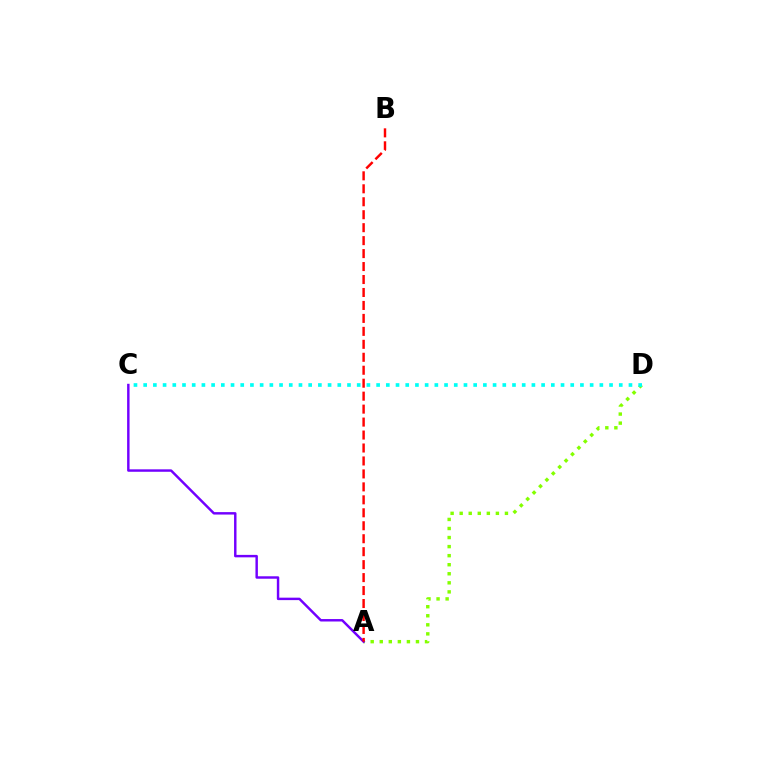{('A', 'D'): [{'color': '#84ff00', 'line_style': 'dotted', 'thickness': 2.46}], ('A', 'C'): [{'color': '#7200ff', 'line_style': 'solid', 'thickness': 1.76}], ('C', 'D'): [{'color': '#00fff6', 'line_style': 'dotted', 'thickness': 2.64}], ('A', 'B'): [{'color': '#ff0000', 'line_style': 'dashed', 'thickness': 1.76}]}